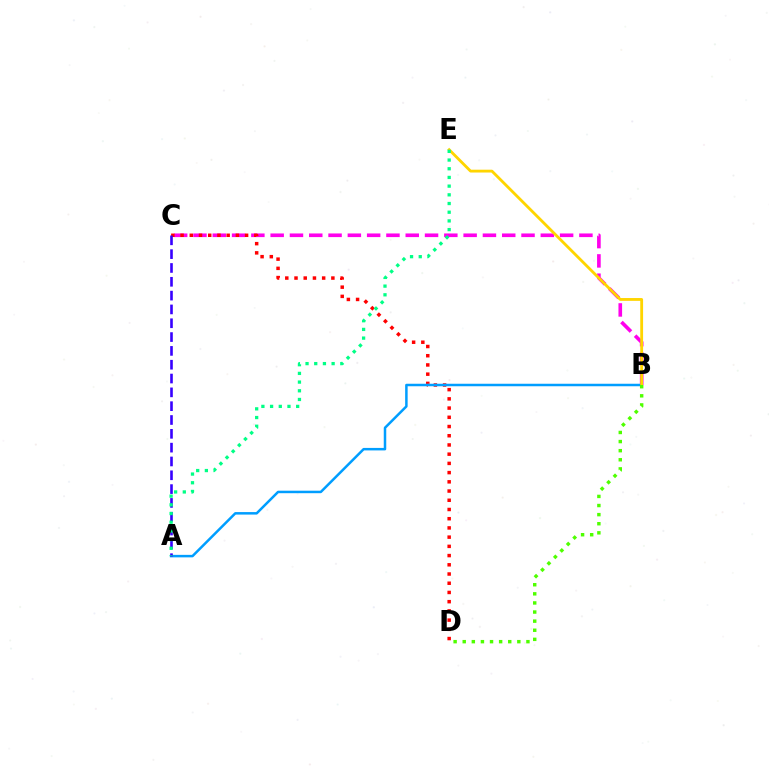{('B', 'C'): [{'color': '#ff00ed', 'line_style': 'dashed', 'thickness': 2.62}], ('C', 'D'): [{'color': '#ff0000', 'line_style': 'dotted', 'thickness': 2.5}], ('A', 'B'): [{'color': '#009eff', 'line_style': 'solid', 'thickness': 1.8}], ('A', 'C'): [{'color': '#3700ff', 'line_style': 'dashed', 'thickness': 1.88}], ('B', 'E'): [{'color': '#ffd500', 'line_style': 'solid', 'thickness': 2.04}], ('A', 'E'): [{'color': '#00ff86', 'line_style': 'dotted', 'thickness': 2.36}], ('B', 'D'): [{'color': '#4fff00', 'line_style': 'dotted', 'thickness': 2.47}]}